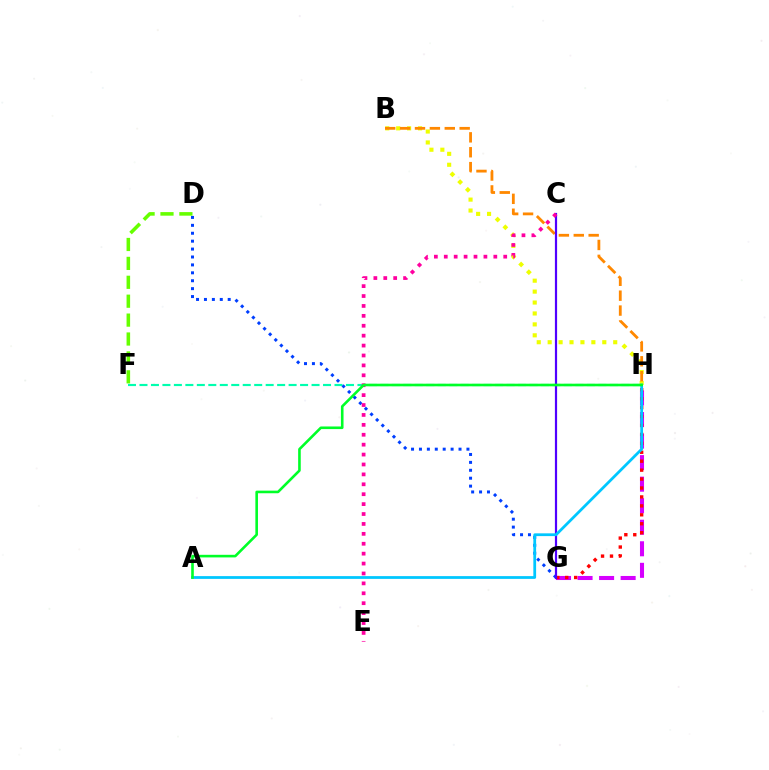{('B', 'H'): [{'color': '#eeff00', 'line_style': 'dotted', 'thickness': 2.97}, {'color': '#ff8800', 'line_style': 'dashed', 'thickness': 2.02}], ('F', 'H'): [{'color': '#00ffaf', 'line_style': 'dashed', 'thickness': 1.56}], ('G', 'H'): [{'color': '#d600ff', 'line_style': 'dashed', 'thickness': 2.93}, {'color': '#ff0000', 'line_style': 'dotted', 'thickness': 2.43}], ('D', 'G'): [{'color': '#003fff', 'line_style': 'dotted', 'thickness': 2.15}], ('C', 'G'): [{'color': '#4f00ff', 'line_style': 'solid', 'thickness': 1.58}], ('A', 'H'): [{'color': '#00c7ff', 'line_style': 'solid', 'thickness': 1.99}, {'color': '#00ff27', 'line_style': 'solid', 'thickness': 1.88}], ('C', 'E'): [{'color': '#ff00a0', 'line_style': 'dotted', 'thickness': 2.69}], ('D', 'F'): [{'color': '#66ff00', 'line_style': 'dashed', 'thickness': 2.57}]}